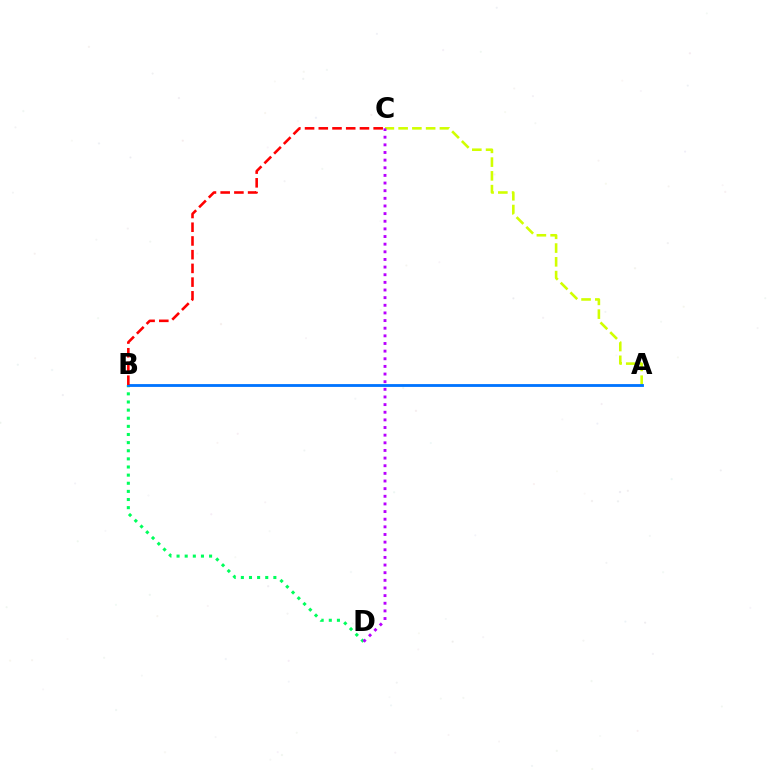{('A', 'C'): [{'color': '#d1ff00', 'line_style': 'dashed', 'thickness': 1.87}], ('B', 'D'): [{'color': '#00ff5c', 'line_style': 'dotted', 'thickness': 2.21}], ('A', 'B'): [{'color': '#0074ff', 'line_style': 'solid', 'thickness': 2.03}], ('B', 'C'): [{'color': '#ff0000', 'line_style': 'dashed', 'thickness': 1.86}], ('C', 'D'): [{'color': '#b900ff', 'line_style': 'dotted', 'thickness': 2.08}]}